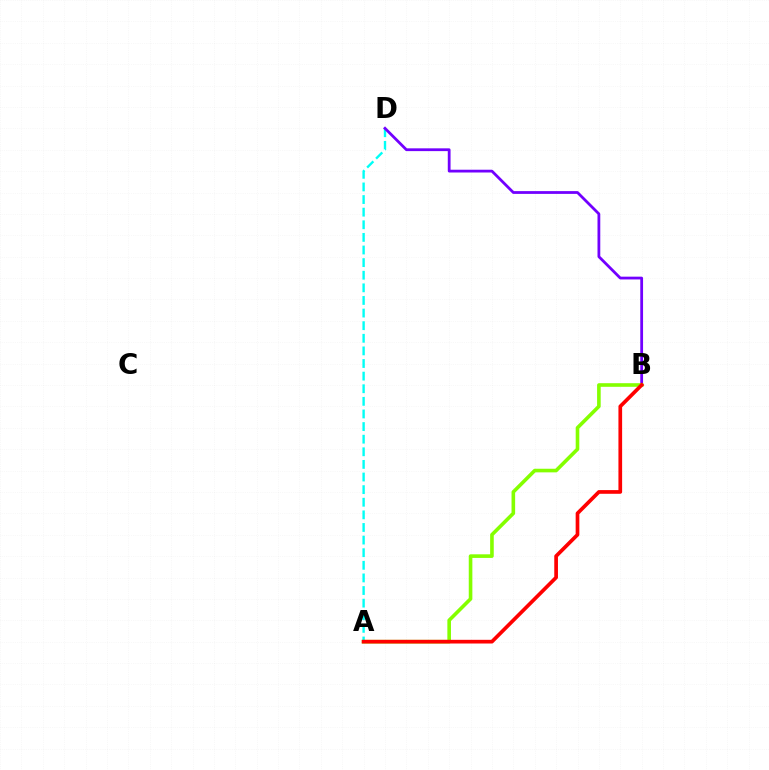{('A', 'D'): [{'color': '#00fff6', 'line_style': 'dashed', 'thickness': 1.71}], ('B', 'D'): [{'color': '#7200ff', 'line_style': 'solid', 'thickness': 2.0}], ('A', 'B'): [{'color': '#84ff00', 'line_style': 'solid', 'thickness': 2.6}, {'color': '#ff0000', 'line_style': 'solid', 'thickness': 2.66}]}